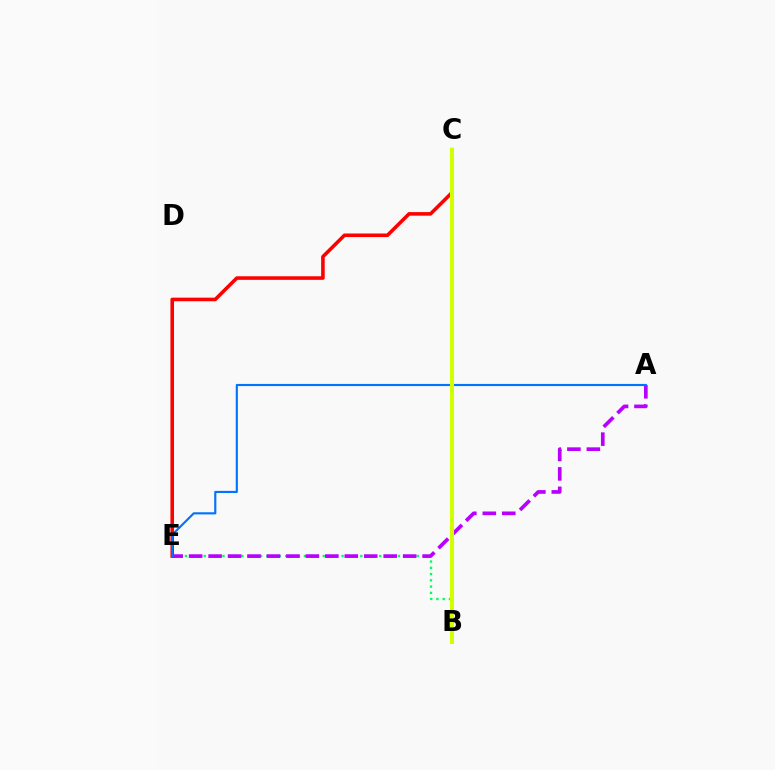{('B', 'E'): [{'color': '#00ff5c', 'line_style': 'dotted', 'thickness': 1.7}], ('C', 'E'): [{'color': '#ff0000', 'line_style': 'solid', 'thickness': 2.57}], ('A', 'E'): [{'color': '#b900ff', 'line_style': 'dashed', 'thickness': 2.64}, {'color': '#0074ff', 'line_style': 'solid', 'thickness': 1.55}], ('B', 'C'): [{'color': '#d1ff00', 'line_style': 'solid', 'thickness': 2.91}]}